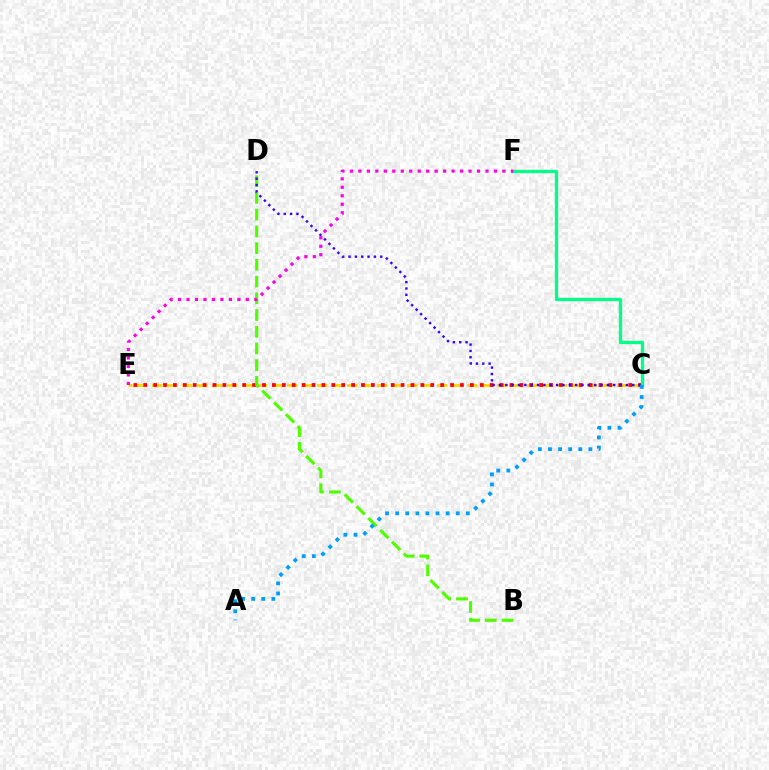{('C', 'E'): [{'color': '#ffd500', 'line_style': 'dashed', 'thickness': 2.04}, {'color': '#ff0000', 'line_style': 'dotted', 'thickness': 2.69}], ('B', 'D'): [{'color': '#4fff00', 'line_style': 'dashed', 'thickness': 2.27}], ('C', 'D'): [{'color': '#3700ff', 'line_style': 'dotted', 'thickness': 1.72}], ('C', 'F'): [{'color': '#00ff86', 'line_style': 'solid', 'thickness': 2.36}], ('E', 'F'): [{'color': '#ff00ed', 'line_style': 'dotted', 'thickness': 2.3}], ('A', 'C'): [{'color': '#009eff', 'line_style': 'dotted', 'thickness': 2.74}]}